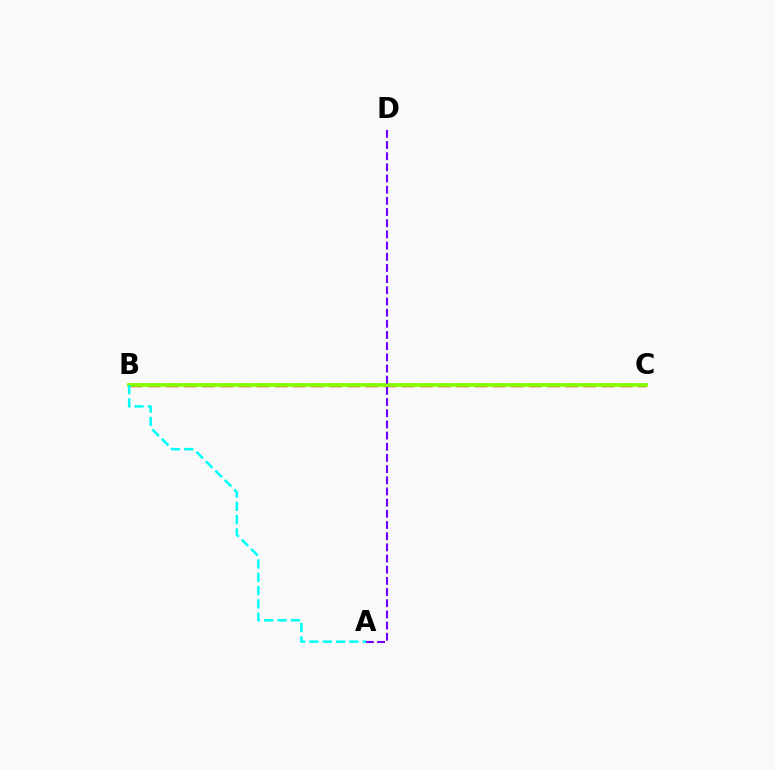{('B', 'C'): [{'color': '#ff0000', 'line_style': 'dashed', 'thickness': 2.47}, {'color': '#84ff00', 'line_style': 'solid', 'thickness': 2.69}], ('A', 'D'): [{'color': '#7200ff', 'line_style': 'dashed', 'thickness': 1.52}], ('A', 'B'): [{'color': '#00fff6', 'line_style': 'dashed', 'thickness': 1.81}]}